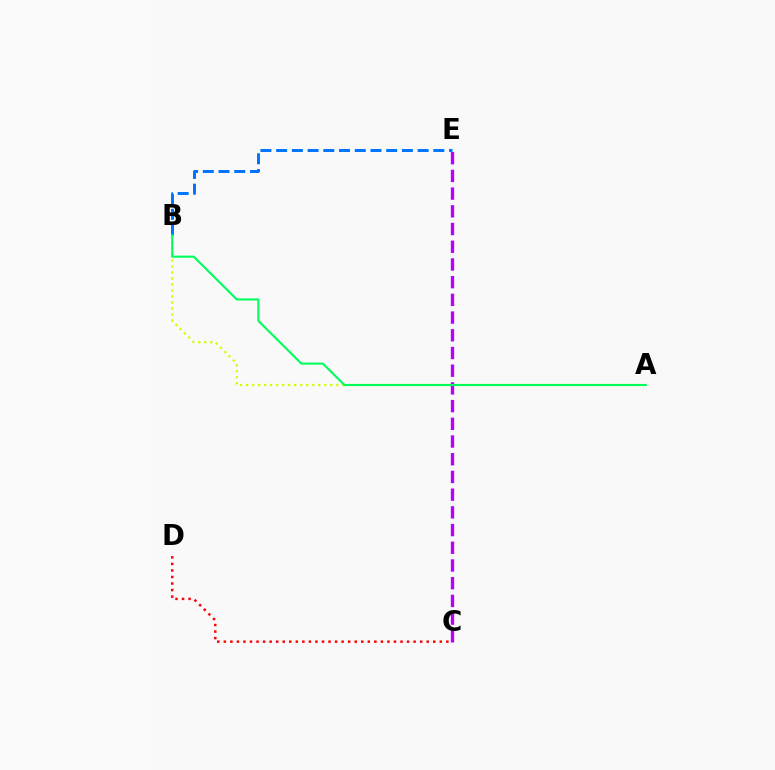{('A', 'B'): [{'color': '#d1ff00', 'line_style': 'dotted', 'thickness': 1.63}, {'color': '#00ff5c', 'line_style': 'solid', 'thickness': 1.51}], ('B', 'E'): [{'color': '#0074ff', 'line_style': 'dashed', 'thickness': 2.14}], ('C', 'E'): [{'color': '#b900ff', 'line_style': 'dashed', 'thickness': 2.41}], ('C', 'D'): [{'color': '#ff0000', 'line_style': 'dotted', 'thickness': 1.78}]}